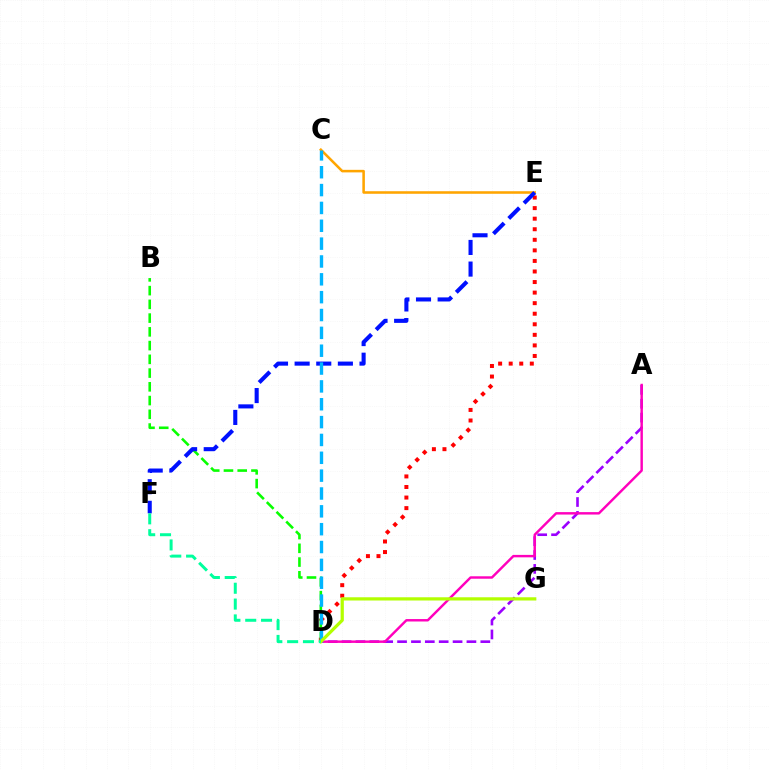{('C', 'E'): [{'color': '#ffa500', 'line_style': 'solid', 'thickness': 1.84}], ('A', 'D'): [{'color': '#9b00ff', 'line_style': 'dashed', 'thickness': 1.88}, {'color': '#ff00bd', 'line_style': 'solid', 'thickness': 1.76}], ('D', 'E'): [{'color': '#ff0000', 'line_style': 'dotted', 'thickness': 2.87}], ('B', 'D'): [{'color': '#08ff00', 'line_style': 'dashed', 'thickness': 1.87}], ('E', 'F'): [{'color': '#0010ff', 'line_style': 'dashed', 'thickness': 2.94}], ('C', 'D'): [{'color': '#00b5ff', 'line_style': 'dashed', 'thickness': 2.42}], ('D', 'G'): [{'color': '#b3ff00', 'line_style': 'solid', 'thickness': 2.33}], ('D', 'F'): [{'color': '#00ff9d', 'line_style': 'dashed', 'thickness': 2.15}]}